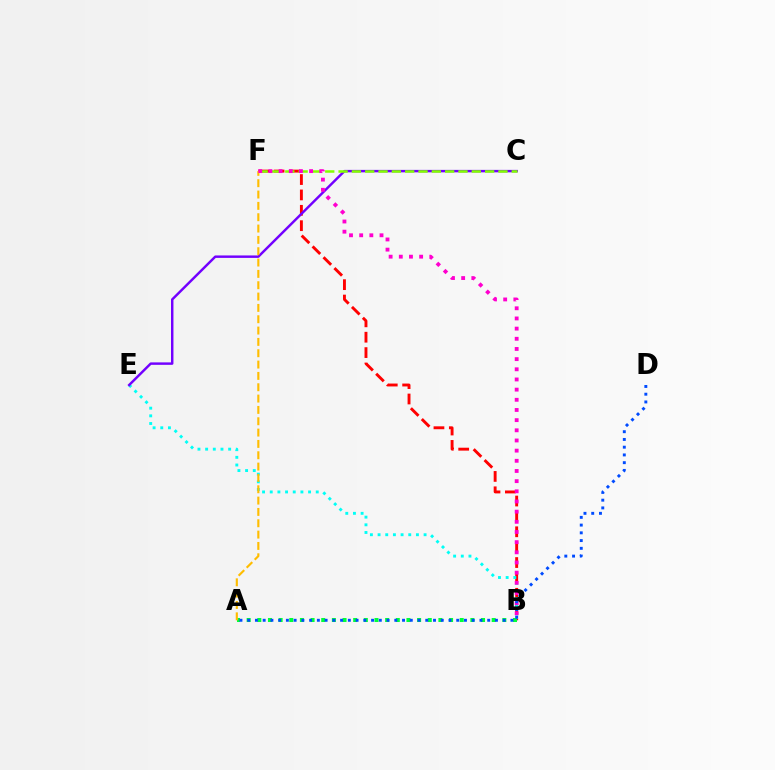{('B', 'F'): [{'color': '#ff0000', 'line_style': 'dashed', 'thickness': 2.09}, {'color': '#ff00cf', 'line_style': 'dotted', 'thickness': 2.76}], ('B', 'E'): [{'color': '#00fff6', 'line_style': 'dotted', 'thickness': 2.08}], ('A', 'B'): [{'color': '#00ff39', 'line_style': 'dotted', 'thickness': 2.89}], ('C', 'E'): [{'color': '#7200ff', 'line_style': 'solid', 'thickness': 1.76}], ('C', 'F'): [{'color': '#84ff00', 'line_style': 'dashed', 'thickness': 1.81}], ('A', 'F'): [{'color': '#ffbd00', 'line_style': 'dashed', 'thickness': 1.54}], ('A', 'D'): [{'color': '#004bff', 'line_style': 'dotted', 'thickness': 2.1}]}